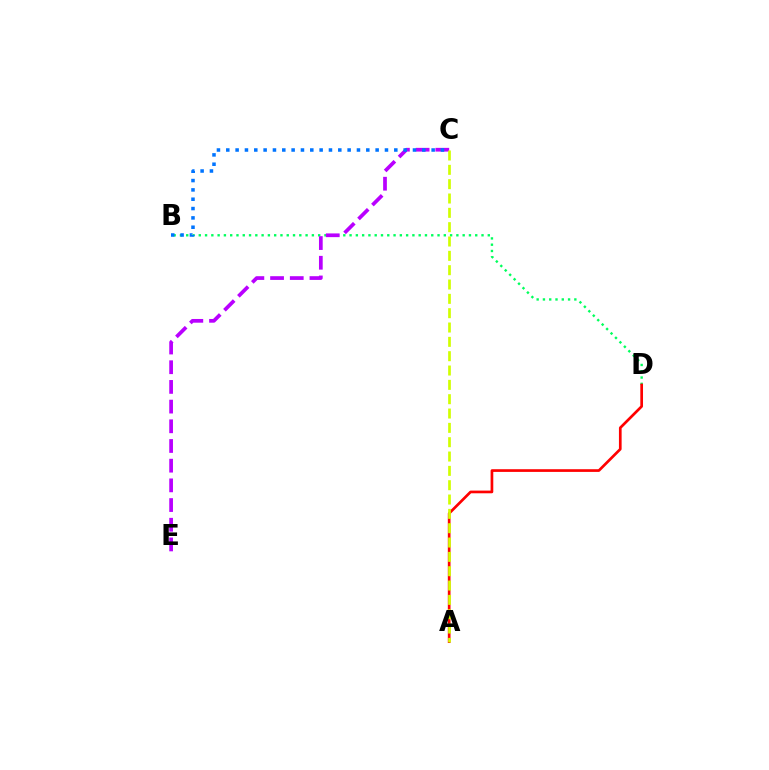{('B', 'D'): [{'color': '#00ff5c', 'line_style': 'dotted', 'thickness': 1.71}], ('A', 'D'): [{'color': '#ff0000', 'line_style': 'solid', 'thickness': 1.94}], ('C', 'E'): [{'color': '#b900ff', 'line_style': 'dashed', 'thickness': 2.67}], ('B', 'C'): [{'color': '#0074ff', 'line_style': 'dotted', 'thickness': 2.54}], ('A', 'C'): [{'color': '#d1ff00', 'line_style': 'dashed', 'thickness': 1.95}]}